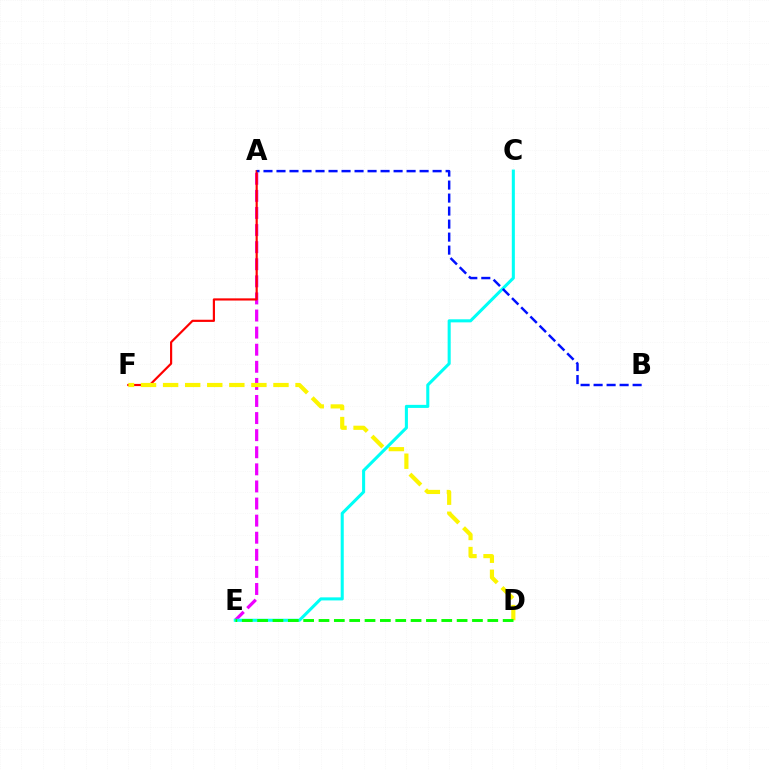{('A', 'E'): [{'color': '#ee00ff', 'line_style': 'dashed', 'thickness': 2.32}], ('A', 'F'): [{'color': '#ff0000', 'line_style': 'solid', 'thickness': 1.57}], ('D', 'F'): [{'color': '#fcf500', 'line_style': 'dashed', 'thickness': 3.0}], ('C', 'E'): [{'color': '#00fff6', 'line_style': 'solid', 'thickness': 2.2}], ('A', 'B'): [{'color': '#0010ff', 'line_style': 'dashed', 'thickness': 1.77}], ('D', 'E'): [{'color': '#08ff00', 'line_style': 'dashed', 'thickness': 2.08}]}